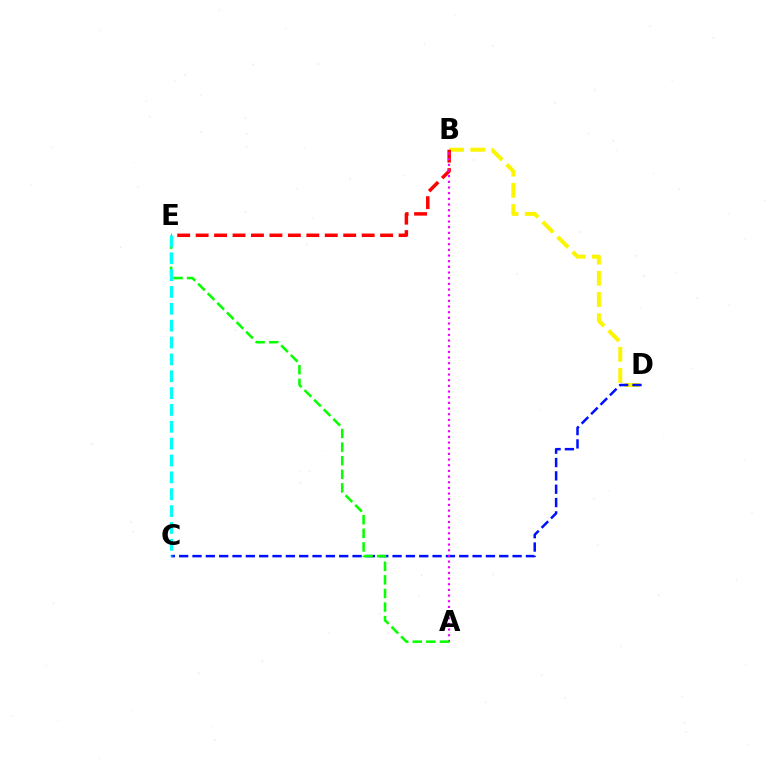{('B', 'D'): [{'color': '#fcf500', 'line_style': 'dashed', 'thickness': 2.88}], ('C', 'D'): [{'color': '#0010ff', 'line_style': 'dashed', 'thickness': 1.81}], ('B', 'E'): [{'color': '#ff0000', 'line_style': 'dashed', 'thickness': 2.51}], ('A', 'B'): [{'color': '#ee00ff', 'line_style': 'dotted', 'thickness': 1.54}], ('A', 'E'): [{'color': '#08ff00', 'line_style': 'dashed', 'thickness': 1.85}], ('C', 'E'): [{'color': '#00fff6', 'line_style': 'dashed', 'thickness': 2.29}]}